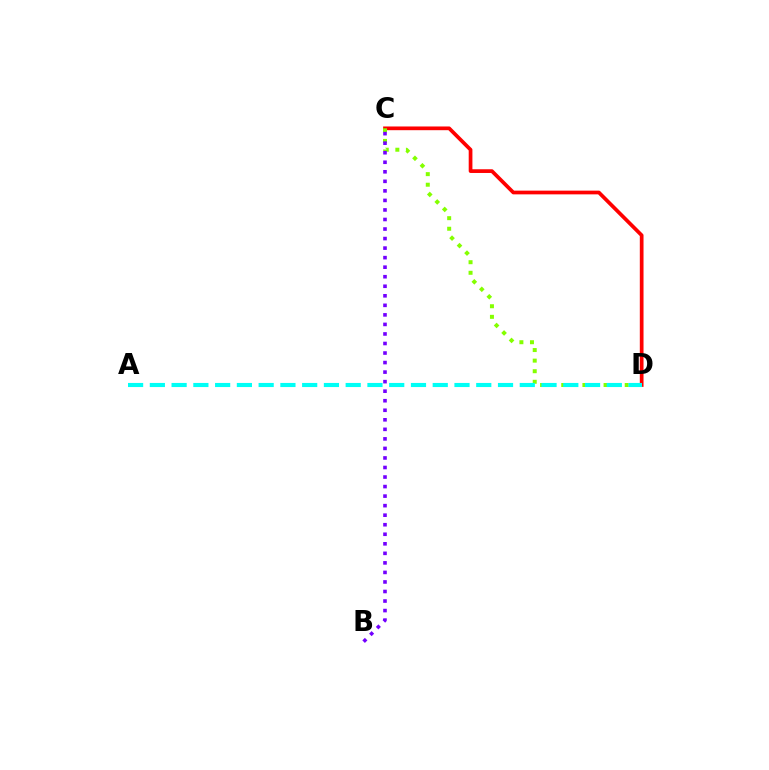{('C', 'D'): [{'color': '#ff0000', 'line_style': 'solid', 'thickness': 2.68}, {'color': '#84ff00', 'line_style': 'dotted', 'thickness': 2.87}], ('B', 'C'): [{'color': '#7200ff', 'line_style': 'dotted', 'thickness': 2.59}], ('A', 'D'): [{'color': '#00fff6', 'line_style': 'dashed', 'thickness': 2.96}]}